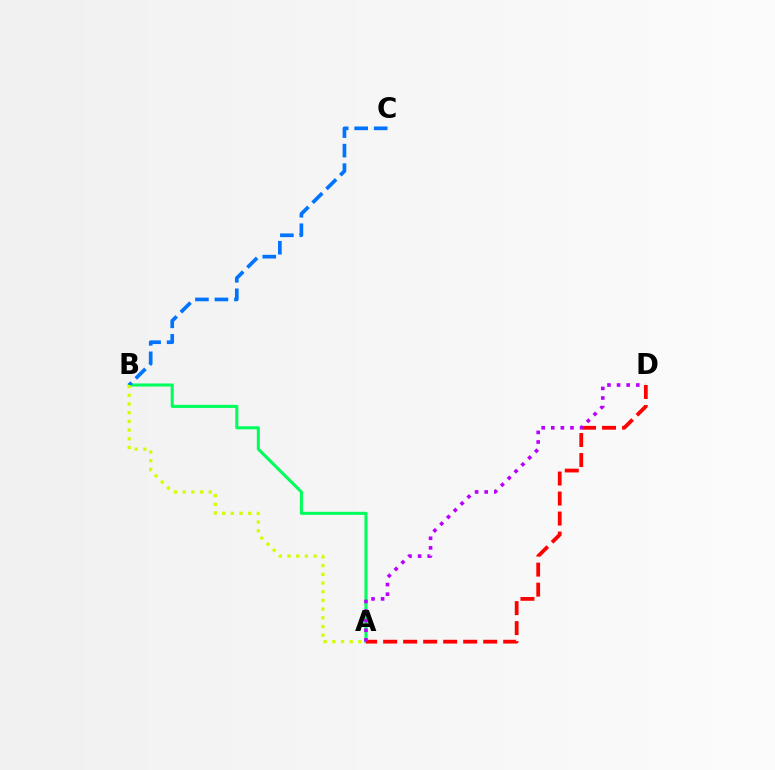{('A', 'B'): [{'color': '#00ff5c', 'line_style': 'solid', 'thickness': 2.21}, {'color': '#d1ff00', 'line_style': 'dotted', 'thickness': 2.36}], ('A', 'D'): [{'color': '#ff0000', 'line_style': 'dashed', 'thickness': 2.72}, {'color': '#b900ff', 'line_style': 'dotted', 'thickness': 2.61}], ('B', 'C'): [{'color': '#0074ff', 'line_style': 'dashed', 'thickness': 2.65}]}